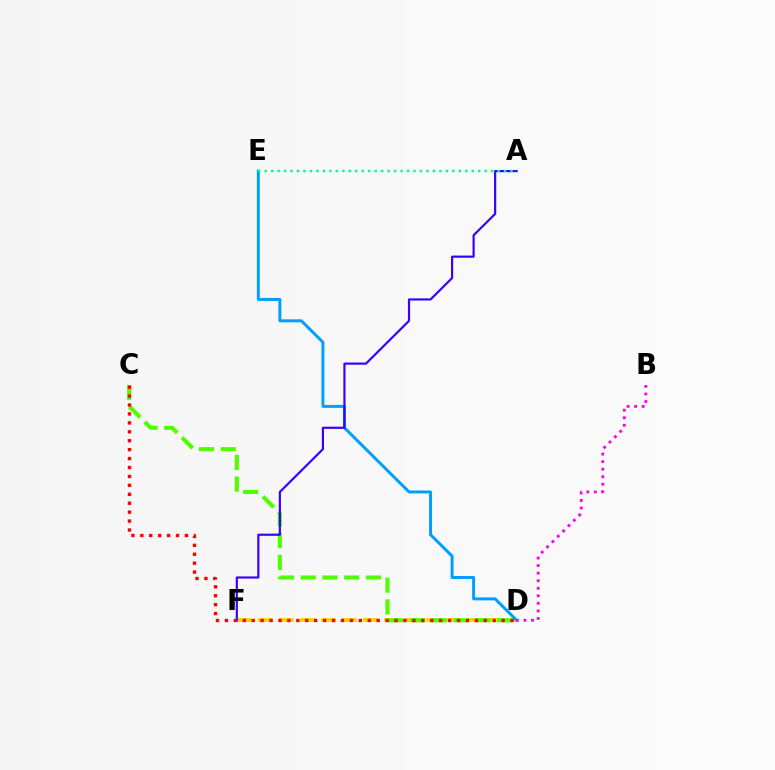{('D', 'F'): [{'color': '#ffd500', 'line_style': 'dashed', 'thickness': 2.86}], ('C', 'D'): [{'color': '#4fff00', 'line_style': 'dashed', 'thickness': 2.95}, {'color': '#ff0000', 'line_style': 'dotted', 'thickness': 2.43}], ('D', 'E'): [{'color': '#009eff', 'line_style': 'solid', 'thickness': 2.13}], ('A', 'F'): [{'color': '#3700ff', 'line_style': 'solid', 'thickness': 1.56}], ('A', 'E'): [{'color': '#00ff86', 'line_style': 'dotted', 'thickness': 1.76}], ('B', 'D'): [{'color': '#ff00ed', 'line_style': 'dotted', 'thickness': 2.05}]}